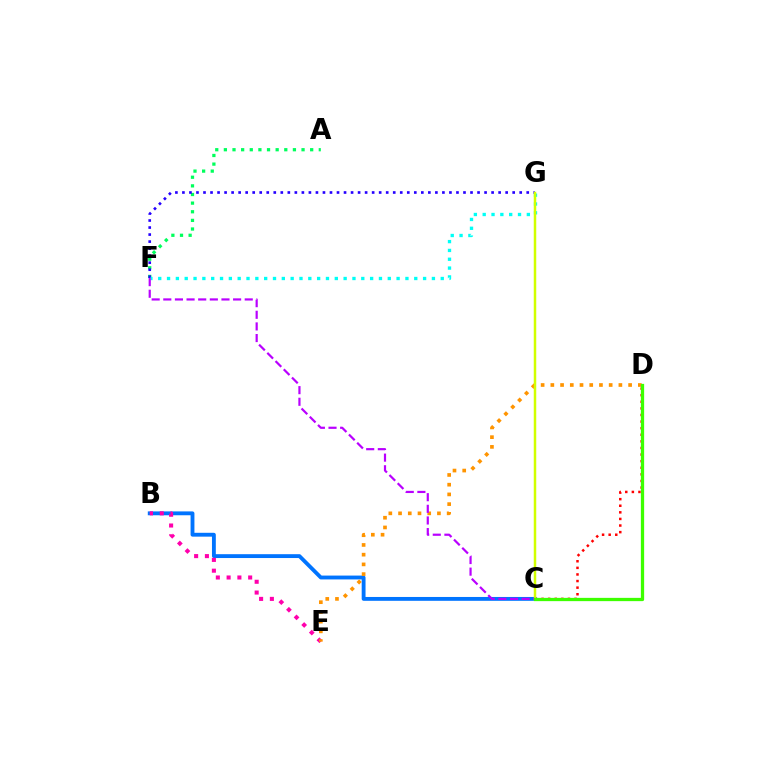{('B', 'C'): [{'color': '#0074ff', 'line_style': 'solid', 'thickness': 2.77}], ('C', 'D'): [{'color': '#ff0000', 'line_style': 'dotted', 'thickness': 1.79}, {'color': '#3dff00', 'line_style': 'solid', 'thickness': 2.36}], ('A', 'F'): [{'color': '#00ff5c', 'line_style': 'dotted', 'thickness': 2.34}], ('B', 'E'): [{'color': '#ff00ac', 'line_style': 'dotted', 'thickness': 2.93}], ('F', 'G'): [{'color': '#2500ff', 'line_style': 'dotted', 'thickness': 1.91}, {'color': '#00fff6', 'line_style': 'dotted', 'thickness': 2.4}], ('D', 'E'): [{'color': '#ff9400', 'line_style': 'dotted', 'thickness': 2.64}], ('C', 'G'): [{'color': '#d1ff00', 'line_style': 'solid', 'thickness': 1.79}], ('C', 'F'): [{'color': '#b900ff', 'line_style': 'dashed', 'thickness': 1.58}]}